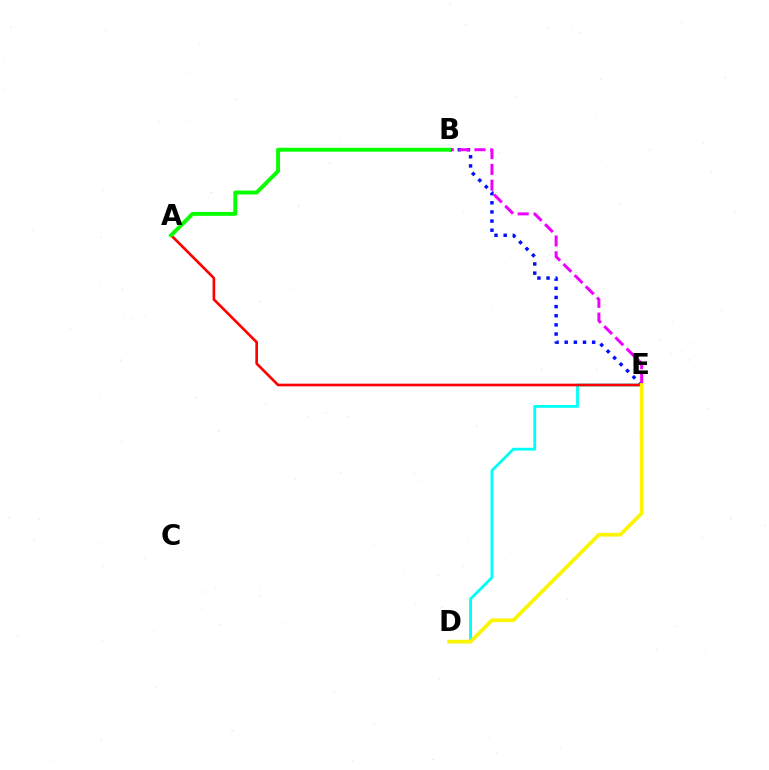{('B', 'E'): [{'color': '#0010ff', 'line_style': 'dotted', 'thickness': 2.48}, {'color': '#ee00ff', 'line_style': 'dashed', 'thickness': 2.15}], ('D', 'E'): [{'color': '#00fff6', 'line_style': 'solid', 'thickness': 2.02}, {'color': '#fcf500', 'line_style': 'solid', 'thickness': 2.65}], ('A', 'E'): [{'color': '#ff0000', 'line_style': 'solid', 'thickness': 1.91}], ('A', 'B'): [{'color': '#08ff00', 'line_style': 'solid', 'thickness': 2.81}]}